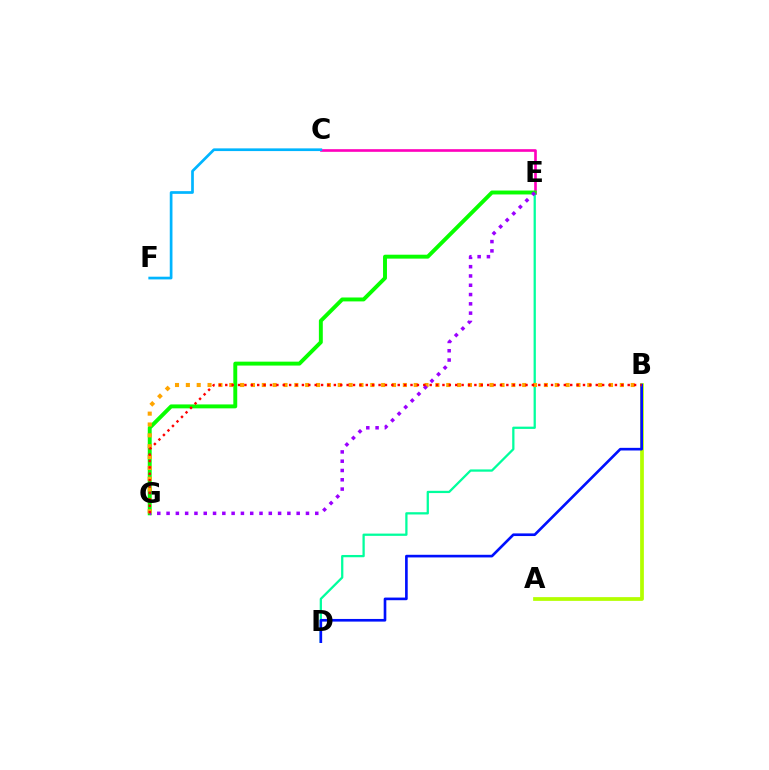{('C', 'E'): [{'color': '#ff00bd', 'line_style': 'solid', 'thickness': 1.91}], ('A', 'B'): [{'color': '#b3ff00', 'line_style': 'solid', 'thickness': 2.69}], ('D', 'E'): [{'color': '#00ff9d', 'line_style': 'solid', 'thickness': 1.63}], ('E', 'G'): [{'color': '#08ff00', 'line_style': 'solid', 'thickness': 2.82}, {'color': '#9b00ff', 'line_style': 'dotted', 'thickness': 2.53}], ('B', 'D'): [{'color': '#0010ff', 'line_style': 'solid', 'thickness': 1.9}], ('B', 'G'): [{'color': '#ffa500', 'line_style': 'dotted', 'thickness': 2.95}, {'color': '#ff0000', 'line_style': 'dotted', 'thickness': 1.74}], ('C', 'F'): [{'color': '#00b5ff', 'line_style': 'solid', 'thickness': 1.95}]}